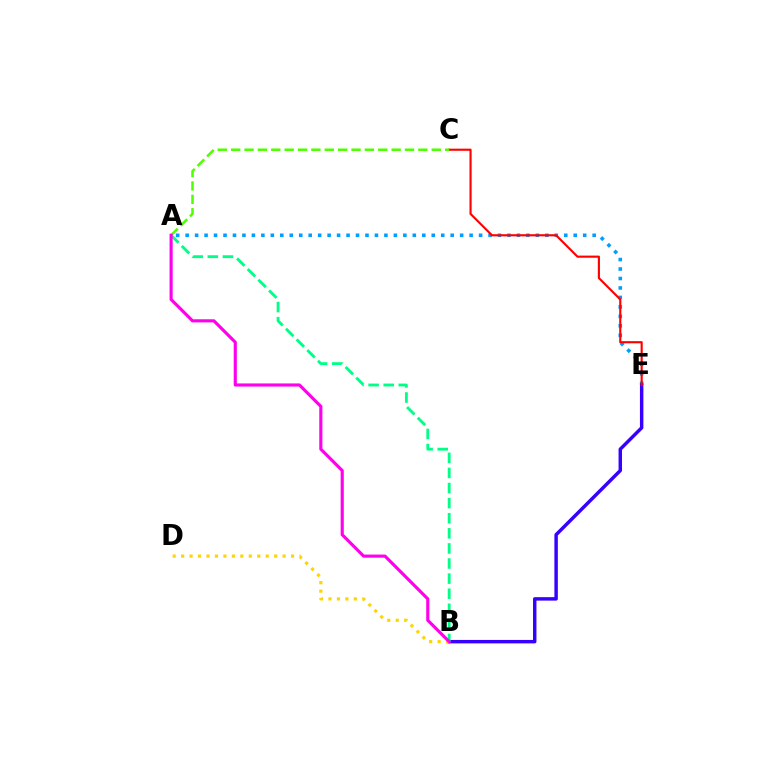{('A', 'E'): [{'color': '#009eff', 'line_style': 'dotted', 'thickness': 2.57}], ('B', 'E'): [{'color': '#3700ff', 'line_style': 'solid', 'thickness': 2.48}], ('C', 'E'): [{'color': '#ff0000', 'line_style': 'solid', 'thickness': 1.54}], ('A', 'B'): [{'color': '#00ff86', 'line_style': 'dashed', 'thickness': 2.05}, {'color': '#ff00ed', 'line_style': 'solid', 'thickness': 2.25}], ('B', 'D'): [{'color': '#ffd500', 'line_style': 'dotted', 'thickness': 2.3}], ('A', 'C'): [{'color': '#4fff00', 'line_style': 'dashed', 'thickness': 1.82}]}